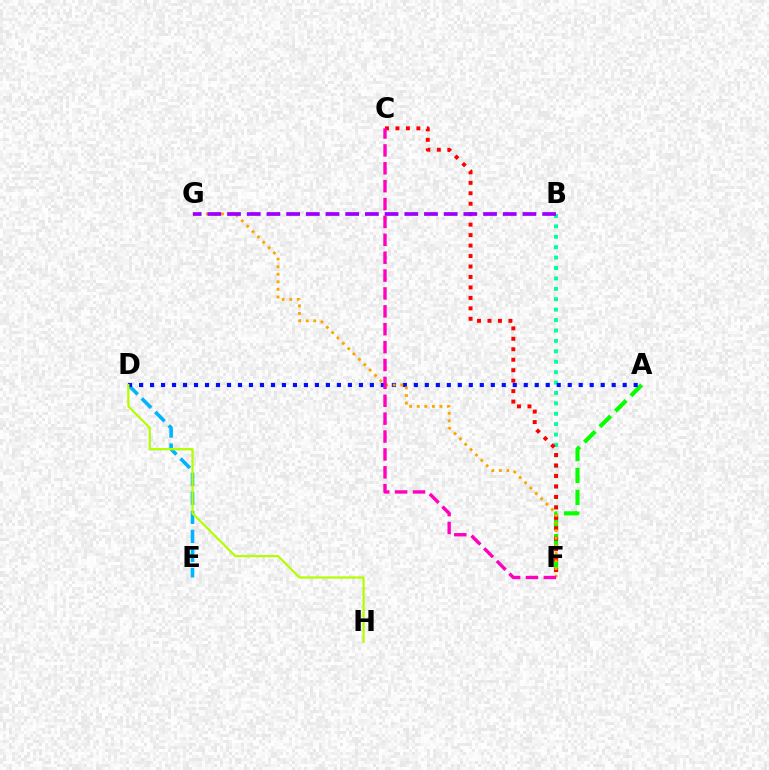{('B', 'F'): [{'color': '#00ff9d', 'line_style': 'dotted', 'thickness': 2.83}], ('D', 'E'): [{'color': '#00b5ff', 'line_style': 'dashed', 'thickness': 2.59}], ('A', 'F'): [{'color': '#08ff00', 'line_style': 'dashed', 'thickness': 2.97}], ('A', 'D'): [{'color': '#0010ff', 'line_style': 'dotted', 'thickness': 2.99}], ('C', 'F'): [{'color': '#ff0000', 'line_style': 'dotted', 'thickness': 2.84}, {'color': '#ff00bd', 'line_style': 'dashed', 'thickness': 2.43}], ('F', 'G'): [{'color': '#ffa500', 'line_style': 'dotted', 'thickness': 2.06}], ('B', 'G'): [{'color': '#9b00ff', 'line_style': 'dashed', 'thickness': 2.68}], ('D', 'H'): [{'color': '#b3ff00', 'line_style': 'solid', 'thickness': 1.6}]}